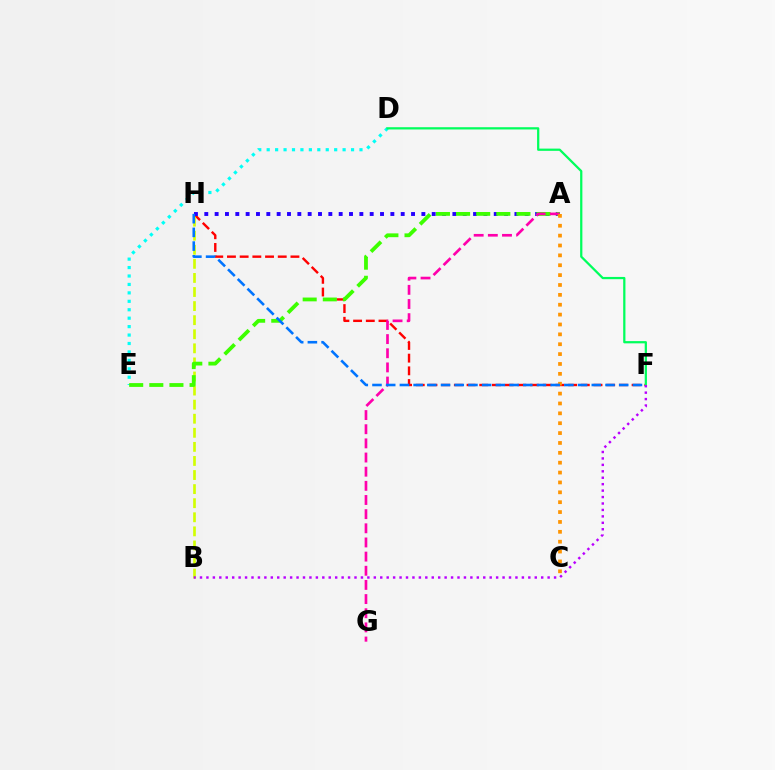{('F', 'H'): [{'color': '#ff0000', 'line_style': 'dashed', 'thickness': 1.72}, {'color': '#0074ff', 'line_style': 'dashed', 'thickness': 1.86}], ('D', 'E'): [{'color': '#00fff6', 'line_style': 'dotted', 'thickness': 2.29}], ('B', 'H'): [{'color': '#d1ff00', 'line_style': 'dashed', 'thickness': 1.91}], ('A', 'H'): [{'color': '#2500ff', 'line_style': 'dotted', 'thickness': 2.81}], ('D', 'F'): [{'color': '#00ff5c', 'line_style': 'solid', 'thickness': 1.62}], ('A', 'E'): [{'color': '#3dff00', 'line_style': 'dashed', 'thickness': 2.73}], ('A', 'G'): [{'color': '#ff00ac', 'line_style': 'dashed', 'thickness': 1.92}], ('B', 'F'): [{'color': '#b900ff', 'line_style': 'dotted', 'thickness': 1.75}], ('A', 'C'): [{'color': '#ff9400', 'line_style': 'dotted', 'thickness': 2.68}]}